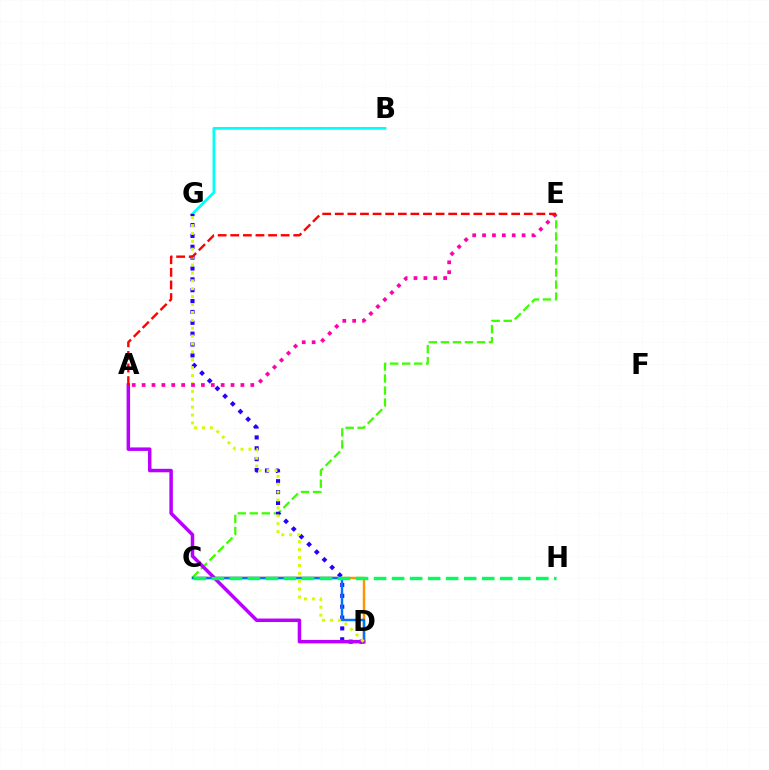{('C', 'D'): [{'color': '#ff9400', 'line_style': 'solid', 'thickness': 1.79}, {'color': '#0074ff', 'line_style': 'solid', 'thickness': 1.76}], ('C', 'E'): [{'color': '#3dff00', 'line_style': 'dashed', 'thickness': 1.63}], ('B', 'G'): [{'color': '#00fff6', 'line_style': 'solid', 'thickness': 1.97}], ('D', 'G'): [{'color': '#2500ff', 'line_style': 'dotted', 'thickness': 2.95}, {'color': '#d1ff00', 'line_style': 'dotted', 'thickness': 2.15}], ('A', 'D'): [{'color': '#b900ff', 'line_style': 'solid', 'thickness': 2.51}], ('C', 'H'): [{'color': '#00ff5c', 'line_style': 'dashed', 'thickness': 2.45}], ('A', 'E'): [{'color': '#ff00ac', 'line_style': 'dotted', 'thickness': 2.68}, {'color': '#ff0000', 'line_style': 'dashed', 'thickness': 1.71}]}